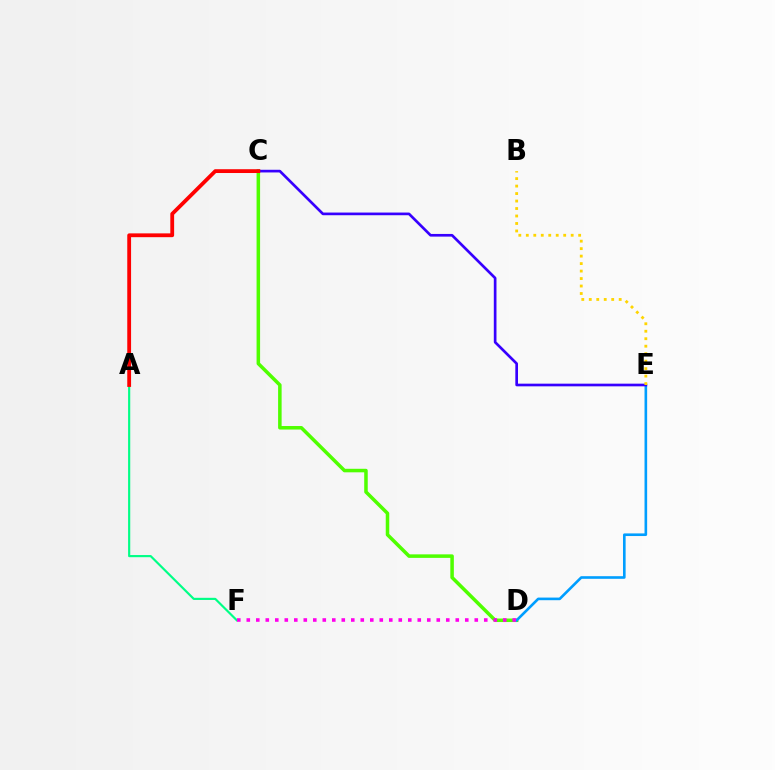{('C', 'D'): [{'color': '#4fff00', 'line_style': 'solid', 'thickness': 2.53}], ('A', 'F'): [{'color': '#00ff86', 'line_style': 'solid', 'thickness': 1.55}], ('D', 'E'): [{'color': '#009eff', 'line_style': 'solid', 'thickness': 1.89}], ('C', 'E'): [{'color': '#3700ff', 'line_style': 'solid', 'thickness': 1.93}], ('A', 'C'): [{'color': '#ff0000', 'line_style': 'solid', 'thickness': 2.74}], ('B', 'E'): [{'color': '#ffd500', 'line_style': 'dotted', 'thickness': 2.03}], ('D', 'F'): [{'color': '#ff00ed', 'line_style': 'dotted', 'thickness': 2.58}]}